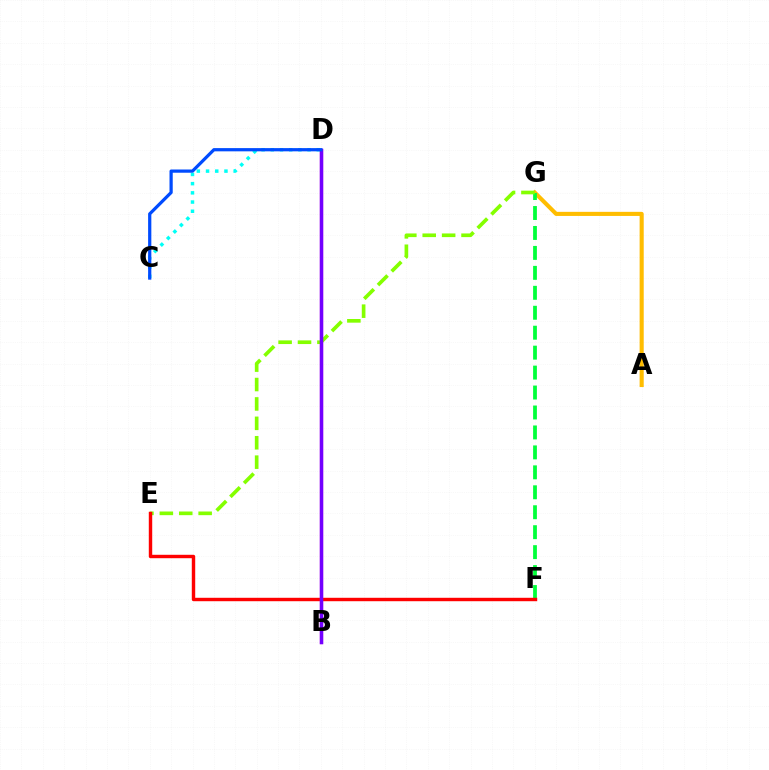{('A', 'G'): [{'color': '#ffbd00', 'line_style': 'solid', 'thickness': 2.95}], ('F', 'G'): [{'color': '#00ff39', 'line_style': 'dashed', 'thickness': 2.71}], ('C', 'D'): [{'color': '#00fff6', 'line_style': 'dotted', 'thickness': 2.5}, {'color': '#004bff', 'line_style': 'solid', 'thickness': 2.32}], ('E', 'G'): [{'color': '#84ff00', 'line_style': 'dashed', 'thickness': 2.64}], ('E', 'F'): [{'color': '#ff0000', 'line_style': 'solid', 'thickness': 2.46}], ('B', 'D'): [{'color': '#ff00cf', 'line_style': 'solid', 'thickness': 2.31}, {'color': '#7200ff', 'line_style': 'solid', 'thickness': 2.48}]}